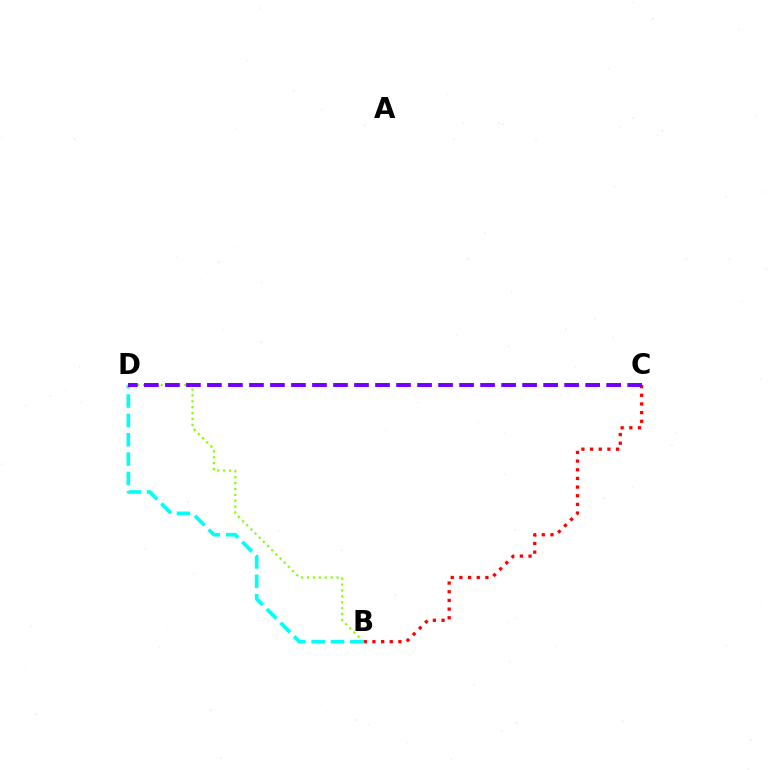{('B', 'C'): [{'color': '#ff0000', 'line_style': 'dotted', 'thickness': 2.35}], ('B', 'D'): [{'color': '#84ff00', 'line_style': 'dotted', 'thickness': 1.6}, {'color': '#00fff6', 'line_style': 'dashed', 'thickness': 2.63}], ('C', 'D'): [{'color': '#7200ff', 'line_style': 'dashed', 'thickness': 2.85}]}